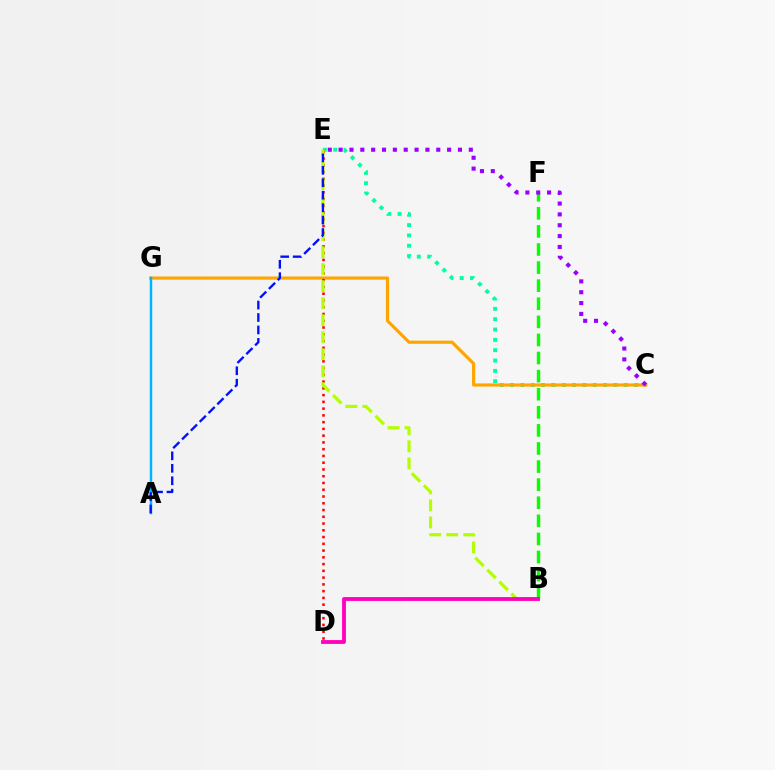{('B', 'F'): [{'color': '#08ff00', 'line_style': 'dashed', 'thickness': 2.46}], ('C', 'E'): [{'color': '#00ff9d', 'line_style': 'dotted', 'thickness': 2.81}, {'color': '#9b00ff', 'line_style': 'dotted', 'thickness': 2.95}], ('C', 'G'): [{'color': '#ffa500', 'line_style': 'solid', 'thickness': 2.28}], ('D', 'E'): [{'color': '#ff0000', 'line_style': 'dotted', 'thickness': 1.84}], ('B', 'E'): [{'color': '#b3ff00', 'line_style': 'dashed', 'thickness': 2.31}], ('A', 'G'): [{'color': '#00b5ff', 'line_style': 'solid', 'thickness': 1.77}], ('B', 'D'): [{'color': '#ff00bd', 'line_style': 'solid', 'thickness': 2.75}], ('A', 'E'): [{'color': '#0010ff', 'line_style': 'dashed', 'thickness': 1.69}]}